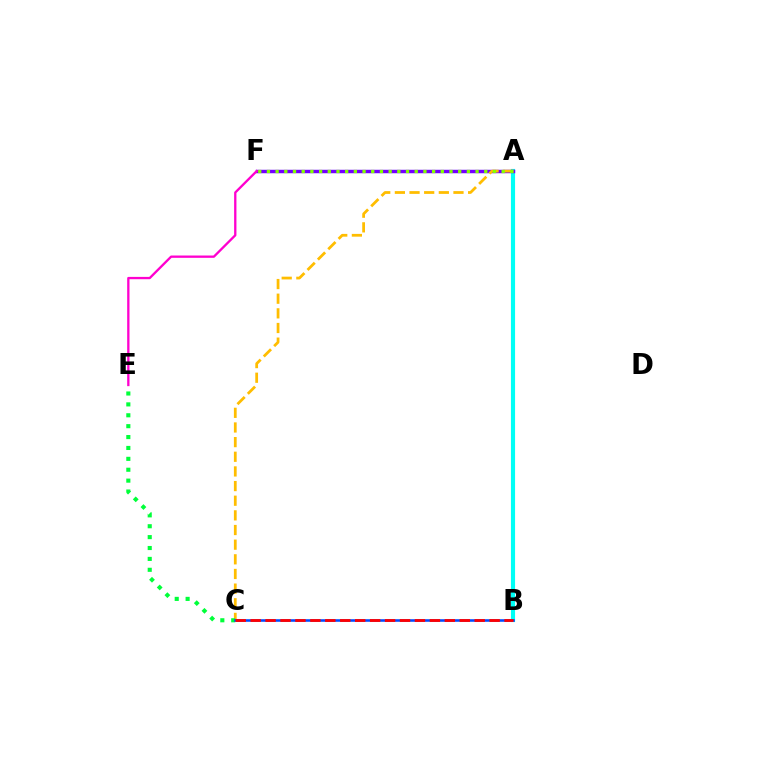{('A', 'B'): [{'color': '#00fff6', 'line_style': 'solid', 'thickness': 2.98}], ('A', 'F'): [{'color': '#7200ff', 'line_style': 'solid', 'thickness': 2.48}, {'color': '#84ff00', 'line_style': 'dotted', 'thickness': 2.36}], ('A', 'C'): [{'color': '#ffbd00', 'line_style': 'dashed', 'thickness': 1.99}], ('C', 'E'): [{'color': '#00ff39', 'line_style': 'dotted', 'thickness': 2.96}], ('B', 'C'): [{'color': '#004bff', 'line_style': 'solid', 'thickness': 1.85}, {'color': '#ff0000', 'line_style': 'dashed', 'thickness': 2.03}], ('E', 'F'): [{'color': '#ff00cf', 'line_style': 'solid', 'thickness': 1.67}]}